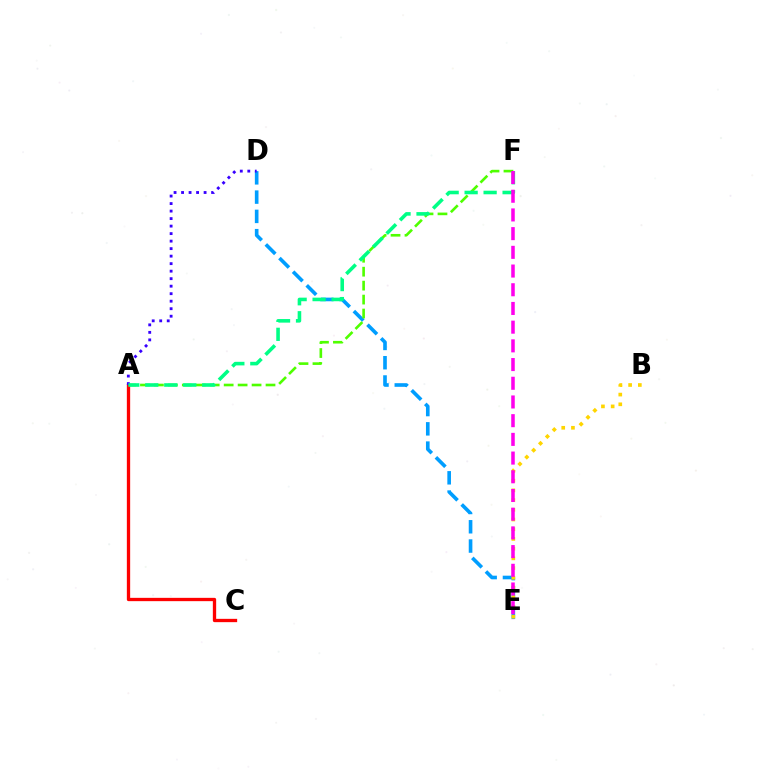{('D', 'E'): [{'color': '#009eff', 'line_style': 'dashed', 'thickness': 2.62}], ('A', 'F'): [{'color': '#4fff00', 'line_style': 'dashed', 'thickness': 1.9}, {'color': '#00ff86', 'line_style': 'dashed', 'thickness': 2.58}], ('A', 'C'): [{'color': '#ff0000', 'line_style': 'solid', 'thickness': 2.38}], ('A', 'D'): [{'color': '#3700ff', 'line_style': 'dotted', 'thickness': 2.04}], ('B', 'E'): [{'color': '#ffd500', 'line_style': 'dotted', 'thickness': 2.64}], ('E', 'F'): [{'color': '#ff00ed', 'line_style': 'dashed', 'thickness': 2.54}]}